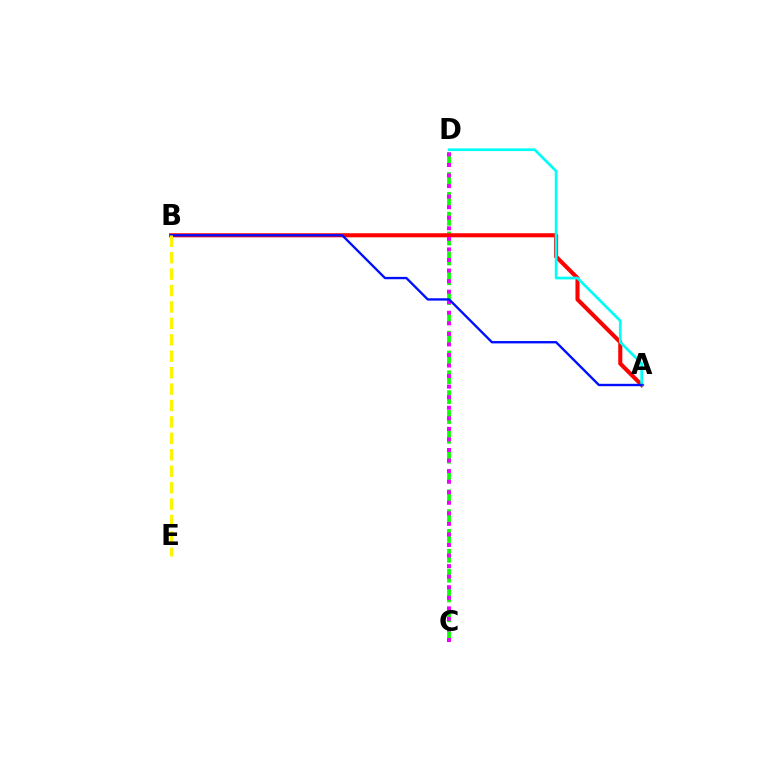{('C', 'D'): [{'color': '#08ff00', 'line_style': 'dashed', 'thickness': 2.69}, {'color': '#ee00ff', 'line_style': 'dotted', 'thickness': 2.87}], ('A', 'B'): [{'color': '#ff0000', 'line_style': 'solid', 'thickness': 2.93}, {'color': '#0010ff', 'line_style': 'solid', 'thickness': 1.7}], ('A', 'D'): [{'color': '#00fff6', 'line_style': 'solid', 'thickness': 1.95}], ('B', 'E'): [{'color': '#fcf500', 'line_style': 'dashed', 'thickness': 2.23}]}